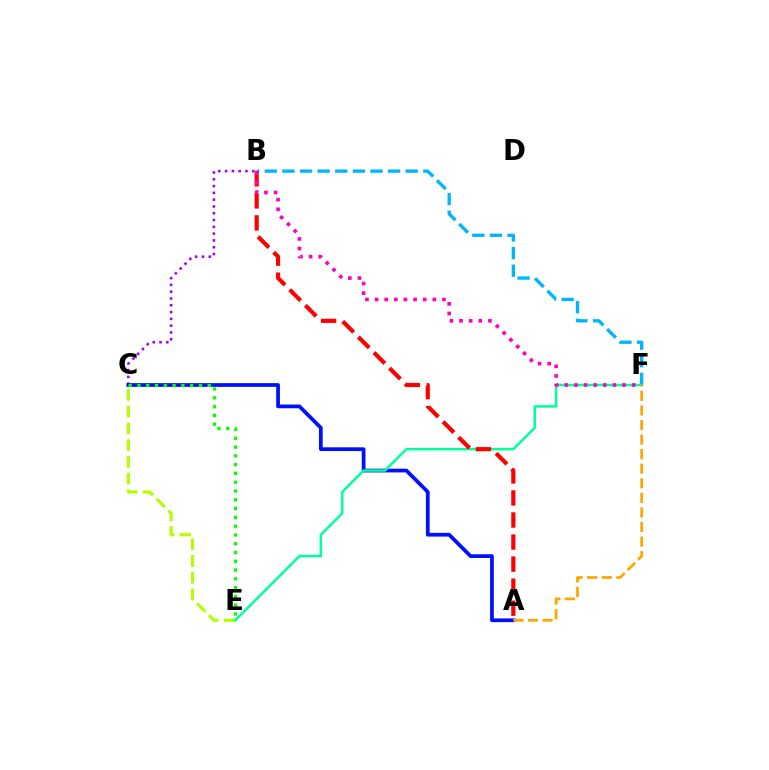{('C', 'E'): [{'color': '#b3ff00', 'line_style': 'dashed', 'thickness': 2.27}, {'color': '#08ff00', 'line_style': 'dotted', 'thickness': 2.39}], ('B', 'F'): [{'color': '#00b5ff', 'line_style': 'dashed', 'thickness': 2.39}, {'color': '#ff00bd', 'line_style': 'dotted', 'thickness': 2.61}], ('B', 'C'): [{'color': '#9b00ff', 'line_style': 'dotted', 'thickness': 1.85}], ('A', 'C'): [{'color': '#0010ff', 'line_style': 'solid', 'thickness': 2.69}], ('E', 'F'): [{'color': '#00ff9d', 'line_style': 'solid', 'thickness': 1.81}], ('A', 'B'): [{'color': '#ff0000', 'line_style': 'dashed', 'thickness': 3.0}], ('A', 'F'): [{'color': '#ffa500', 'line_style': 'dashed', 'thickness': 1.98}]}